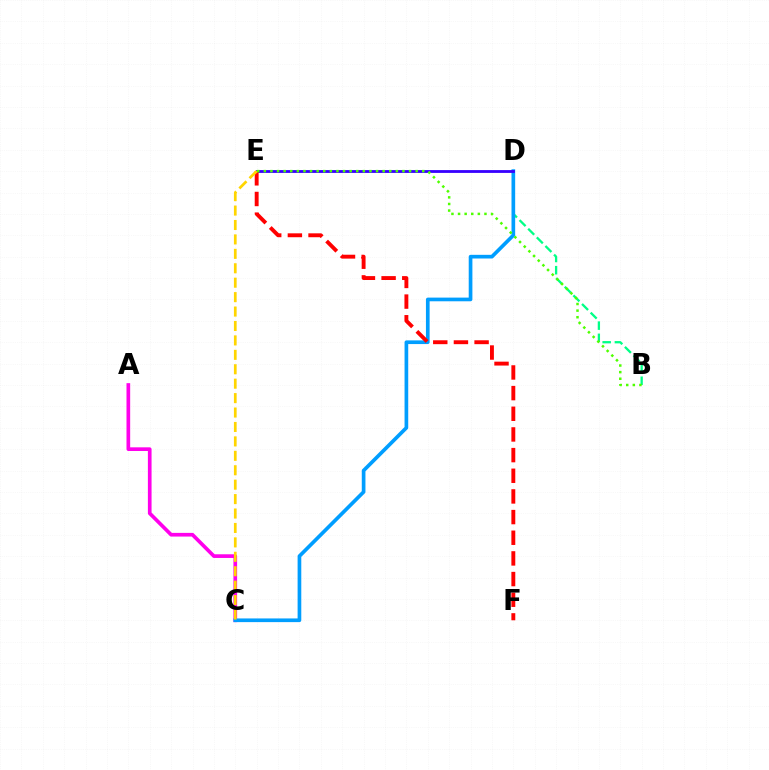{('A', 'C'): [{'color': '#ff00ed', 'line_style': 'solid', 'thickness': 2.65}], ('B', 'D'): [{'color': '#00ff86', 'line_style': 'dashed', 'thickness': 1.66}], ('C', 'D'): [{'color': '#009eff', 'line_style': 'solid', 'thickness': 2.65}], ('D', 'E'): [{'color': '#3700ff', 'line_style': 'solid', 'thickness': 2.03}], ('E', 'F'): [{'color': '#ff0000', 'line_style': 'dashed', 'thickness': 2.81}], ('C', 'E'): [{'color': '#ffd500', 'line_style': 'dashed', 'thickness': 1.96}], ('B', 'E'): [{'color': '#4fff00', 'line_style': 'dotted', 'thickness': 1.79}]}